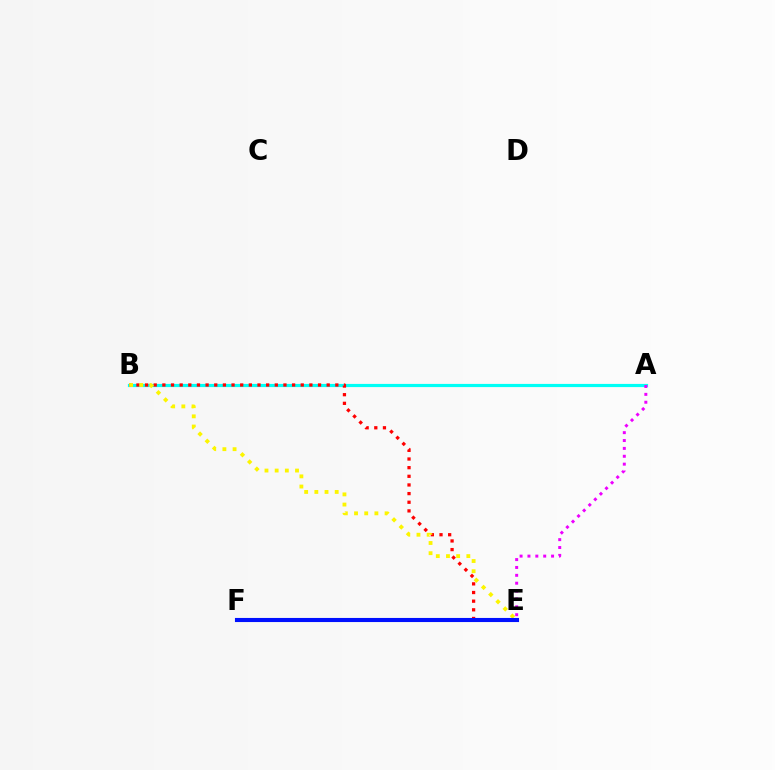{('A', 'B'): [{'color': '#00fff6', 'line_style': 'solid', 'thickness': 2.29}], ('B', 'E'): [{'color': '#ff0000', 'line_style': 'dotted', 'thickness': 2.35}, {'color': '#fcf500', 'line_style': 'dotted', 'thickness': 2.77}], ('E', 'F'): [{'color': '#08ff00', 'line_style': 'dashed', 'thickness': 1.6}, {'color': '#0010ff', 'line_style': 'solid', 'thickness': 2.95}], ('A', 'E'): [{'color': '#ee00ff', 'line_style': 'dotted', 'thickness': 2.14}]}